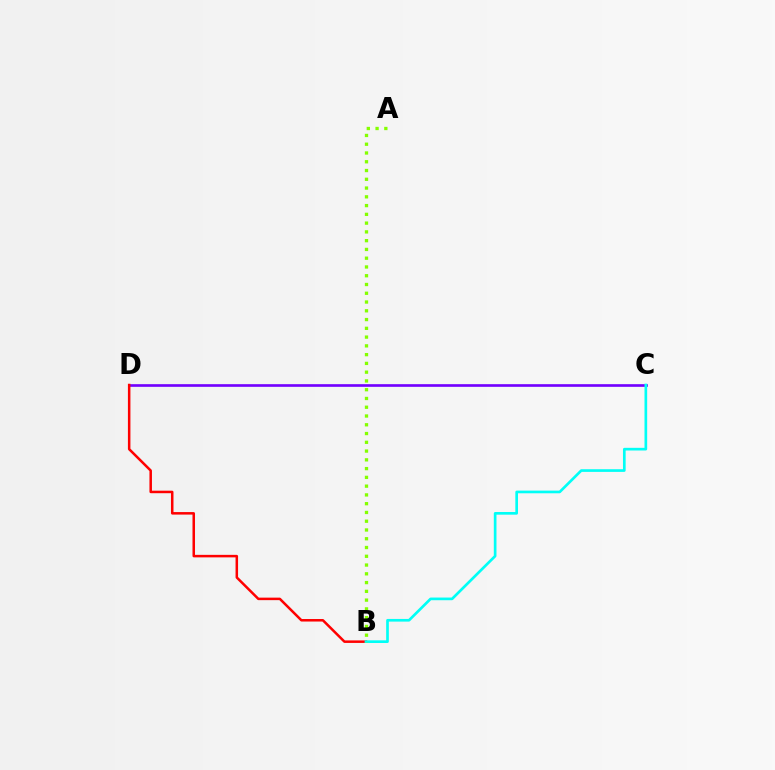{('C', 'D'): [{'color': '#7200ff', 'line_style': 'solid', 'thickness': 1.91}], ('B', 'D'): [{'color': '#ff0000', 'line_style': 'solid', 'thickness': 1.81}], ('B', 'C'): [{'color': '#00fff6', 'line_style': 'solid', 'thickness': 1.92}], ('A', 'B'): [{'color': '#84ff00', 'line_style': 'dotted', 'thickness': 2.38}]}